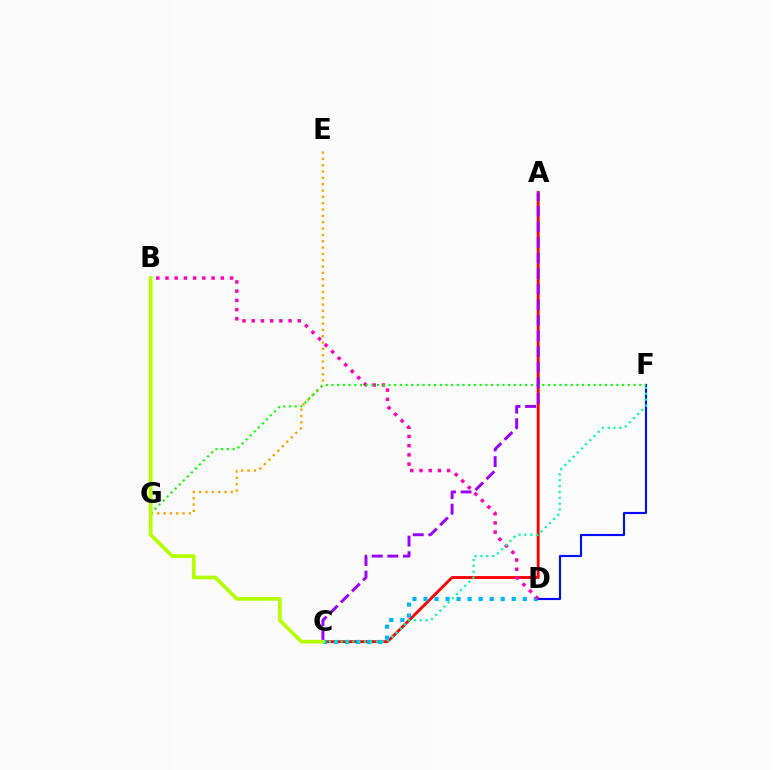{('D', 'F'): [{'color': '#0010ff', 'line_style': 'solid', 'thickness': 1.54}], ('A', 'C'): [{'color': '#ff0000', 'line_style': 'solid', 'thickness': 2.06}, {'color': '#9b00ff', 'line_style': 'dashed', 'thickness': 2.12}], ('C', 'D'): [{'color': '#00b5ff', 'line_style': 'dotted', 'thickness': 3.0}], ('B', 'D'): [{'color': '#ff00bd', 'line_style': 'dotted', 'thickness': 2.5}], ('C', 'F'): [{'color': '#00ff9d', 'line_style': 'dotted', 'thickness': 1.59}], ('E', 'G'): [{'color': '#ffa500', 'line_style': 'dotted', 'thickness': 1.72}], ('F', 'G'): [{'color': '#08ff00', 'line_style': 'dotted', 'thickness': 1.55}], ('B', 'C'): [{'color': '#b3ff00', 'line_style': 'solid', 'thickness': 2.66}]}